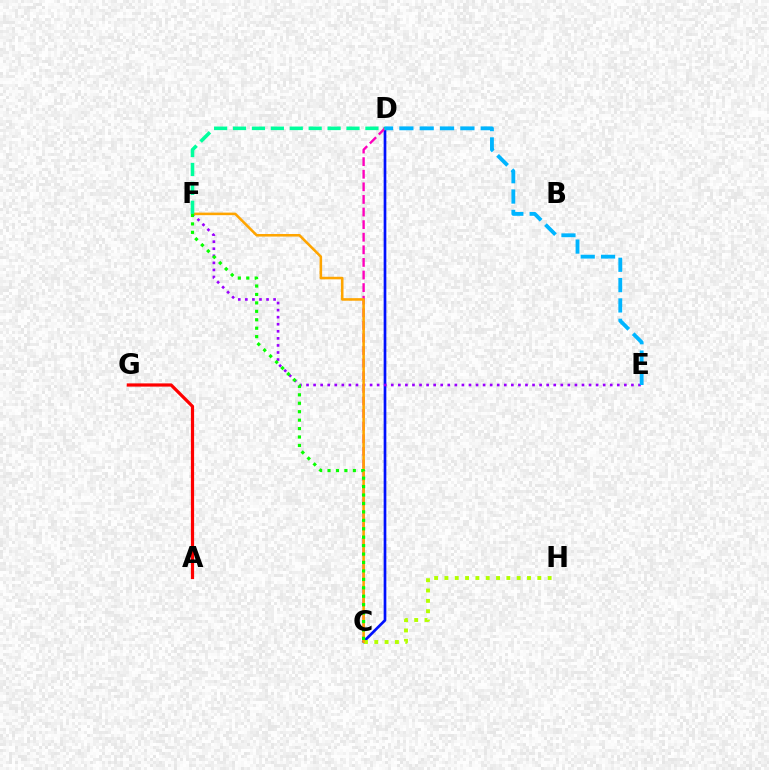{('C', 'D'): [{'color': '#0010ff', 'line_style': 'solid', 'thickness': 1.94}, {'color': '#ff00bd', 'line_style': 'dashed', 'thickness': 1.71}], ('C', 'H'): [{'color': '#b3ff00', 'line_style': 'dotted', 'thickness': 2.8}], ('E', 'F'): [{'color': '#9b00ff', 'line_style': 'dotted', 'thickness': 1.92}], ('C', 'F'): [{'color': '#ffa500', 'line_style': 'solid', 'thickness': 1.85}, {'color': '#08ff00', 'line_style': 'dotted', 'thickness': 2.29}], ('D', 'F'): [{'color': '#00ff9d', 'line_style': 'dashed', 'thickness': 2.57}], ('D', 'E'): [{'color': '#00b5ff', 'line_style': 'dashed', 'thickness': 2.76}], ('A', 'G'): [{'color': '#ff0000', 'line_style': 'solid', 'thickness': 2.31}]}